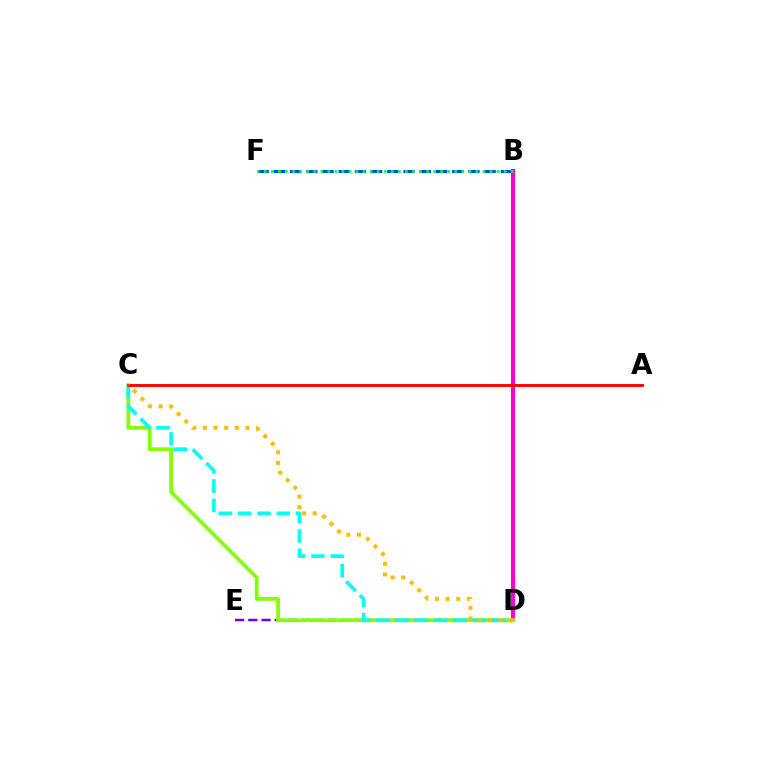{('B', 'F'): [{'color': '#004bff', 'line_style': 'dashed', 'thickness': 2.2}, {'color': '#00ff39', 'line_style': 'dotted', 'thickness': 1.92}], ('B', 'D'): [{'color': '#ff00cf', 'line_style': 'solid', 'thickness': 2.96}], ('D', 'E'): [{'color': '#7200ff', 'line_style': 'dashed', 'thickness': 1.79}], ('C', 'D'): [{'color': '#84ff00', 'line_style': 'solid', 'thickness': 2.66}, {'color': '#00fff6', 'line_style': 'dashed', 'thickness': 2.63}, {'color': '#ffbd00', 'line_style': 'dotted', 'thickness': 2.89}], ('A', 'C'): [{'color': '#ff0000', 'line_style': 'solid', 'thickness': 2.09}]}